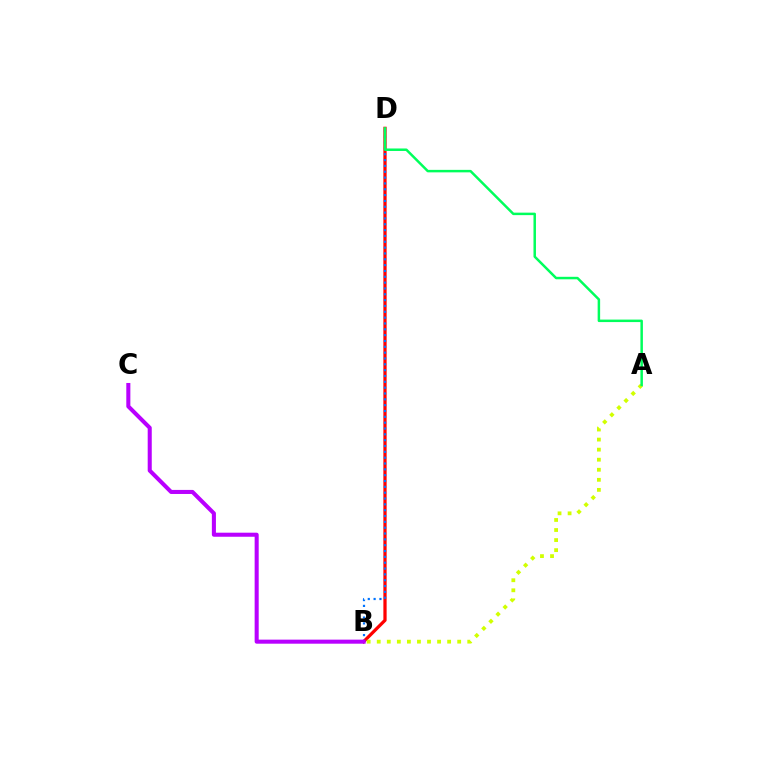{('B', 'D'): [{'color': '#ff0000', 'line_style': 'solid', 'thickness': 2.34}, {'color': '#0074ff', 'line_style': 'dotted', 'thickness': 1.59}], ('A', 'B'): [{'color': '#d1ff00', 'line_style': 'dotted', 'thickness': 2.73}], ('A', 'D'): [{'color': '#00ff5c', 'line_style': 'solid', 'thickness': 1.79}], ('B', 'C'): [{'color': '#b900ff', 'line_style': 'solid', 'thickness': 2.92}]}